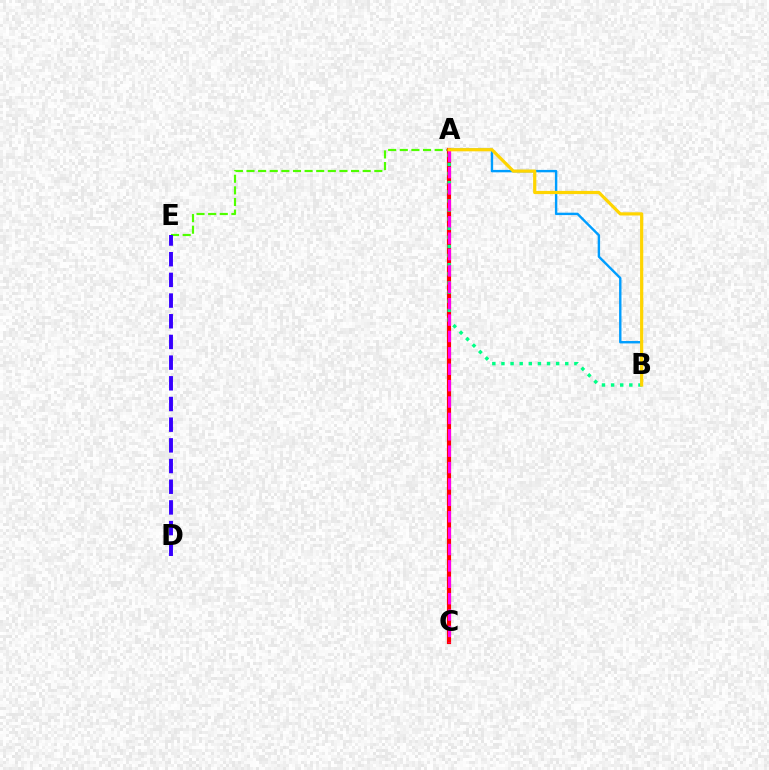{('A', 'E'): [{'color': '#4fff00', 'line_style': 'dashed', 'thickness': 1.58}], ('D', 'E'): [{'color': '#3700ff', 'line_style': 'dashed', 'thickness': 2.81}], ('A', 'B'): [{'color': '#009eff', 'line_style': 'solid', 'thickness': 1.73}, {'color': '#00ff86', 'line_style': 'dotted', 'thickness': 2.48}, {'color': '#ffd500', 'line_style': 'solid', 'thickness': 2.3}], ('A', 'C'): [{'color': '#ff0000', 'line_style': 'solid', 'thickness': 3.0}, {'color': '#ff00ed', 'line_style': 'dashed', 'thickness': 2.23}]}